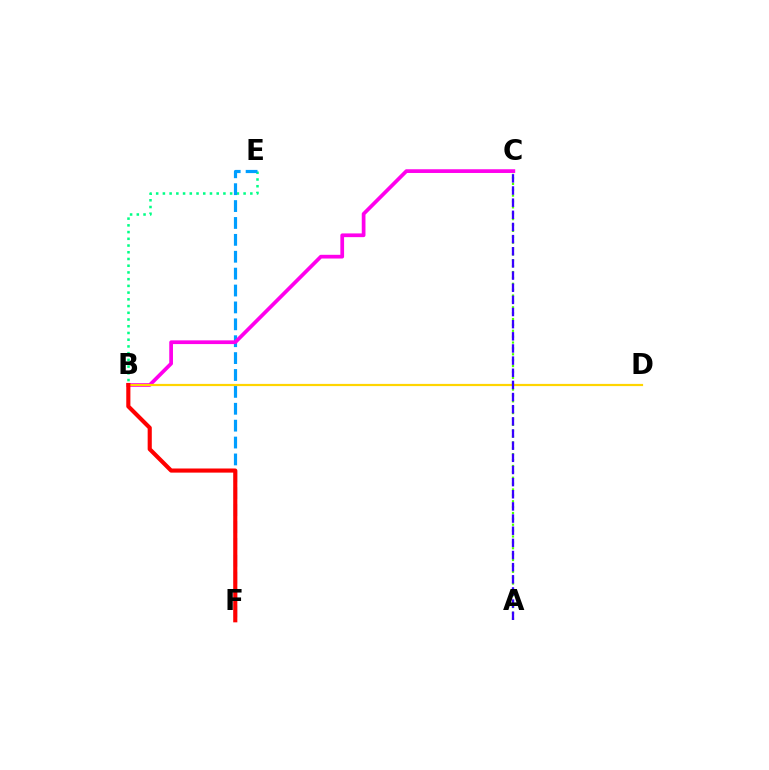{('B', 'E'): [{'color': '#00ff86', 'line_style': 'dotted', 'thickness': 1.83}], ('E', 'F'): [{'color': '#009eff', 'line_style': 'dashed', 'thickness': 2.29}], ('A', 'C'): [{'color': '#4fff00', 'line_style': 'dotted', 'thickness': 1.6}, {'color': '#3700ff', 'line_style': 'dashed', 'thickness': 1.65}], ('B', 'C'): [{'color': '#ff00ed', 'line_style': 'solid', 'thickness': 2.68}], ('B', 'D'): [{'color': '#ffd500', 'line_style': 'solid', 'thickness': 1.59}], ('B', 'F'): [{'color': '#ff0000', 'line_style': 'solid', 'thickness': 2.97}]}